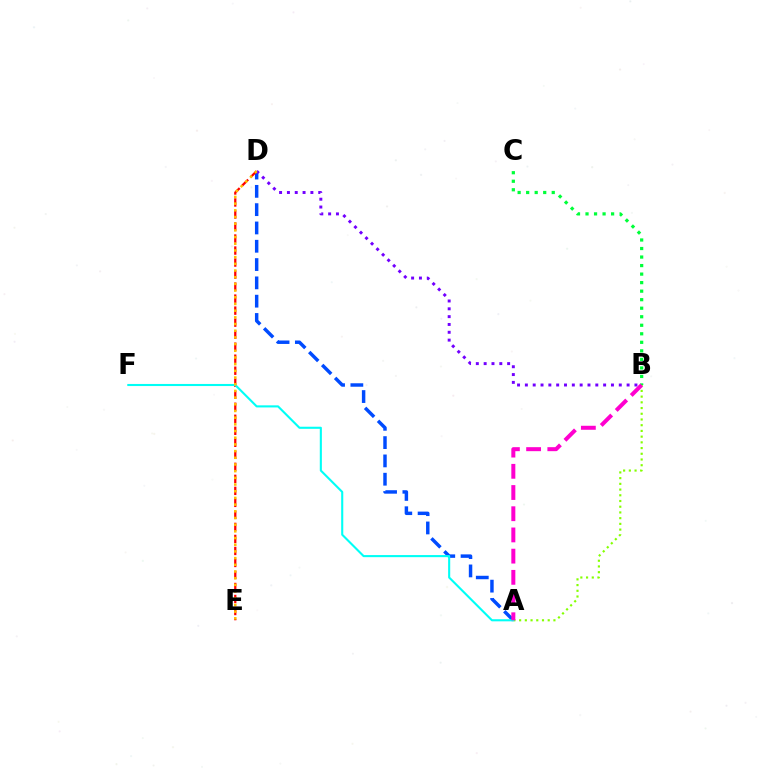{('A', 'B'): [{'color': '#84ff00', 'line_style': 'dotted', 'thickness': 1.55}, {'color': '#ff00cf', 'line_style': 'dashed', 'thickness': 2.88}], ('A', 'D'): [{'color': '#004bff', 'line_style': 'dashed', 'thickness': 2.49}], ('D', 'E'): [{'color': '#ff0000', 'line_style': 'dashed', 'thickness': 1.63}, {'color': '#ffbd00', 'line_style': 'dotted', 'thickness': 1.82}], ('B', 'C'): [{'color': '#00ff39', 'line_style': 'dotted', 'thickness': 2.32}], ('B', 'D'): [{'color': '#7200ff', 'line_style': 'dotted', 'thickness': 2.13}], ('A', 'F'): [{'color': '#00fff6', 'line_style': 'solid', 'thickness': 1.51}]}